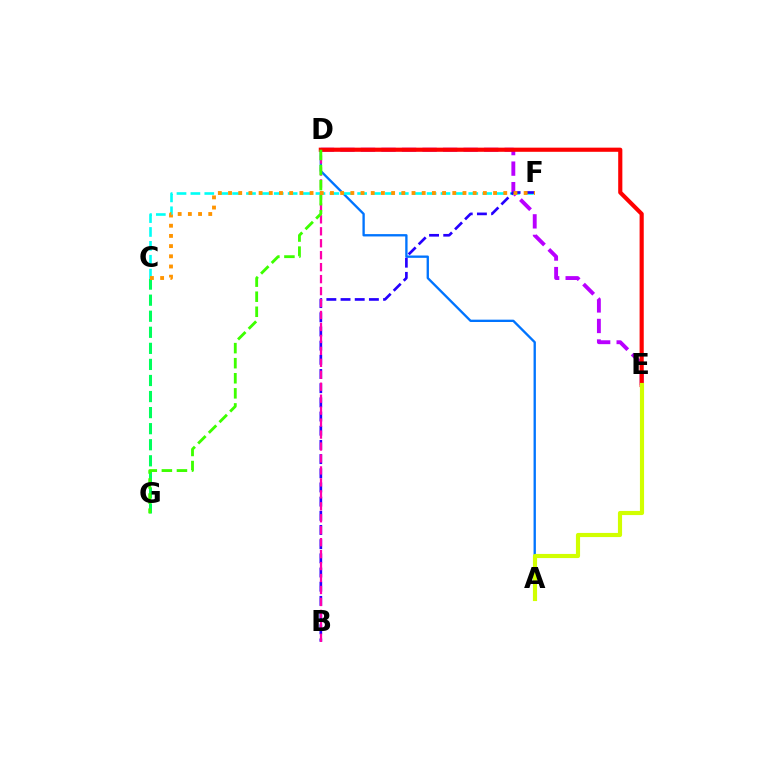{('A', 'D'): [{'color': '#0074ff', 'line_style': 'solid', 'thickness': 1.68}], ('D', 'E'): [{'color': '#b900ff', 'line_style': 'dashed', 'thickness': 2.79}, {'color': '#ff0000', 'line_style': 'solid', 'thickness': 2.99}], ('C', 'G'): [{'color': '#00ff5c', 'line_style': 'dashed', 'thickness': 2.18}], ('C', 'F'): [{'color': '#00fff6', 'line_style': 'dashed', 'thickness': 1.89}, {'color': '#ff9400', 'line_style': 'dotted', 'thickness': 2.77}], ('B', 'F'): [{'color': '#2500ff', 'line_style': 'dashed', 'thickness': 1.93}], ('A', 'E'): [{'color': '#d1ff00', 'line_style': 'solid', 'thickness': 2.98}], ('B', 'D'): [{'color': '#ff00ac', 'line_style': 'dashed', 'thickness': 1.62}], ('D', 'G'): [{'color': '#3dff00', 'line_style': 'dashed', 'thickness': 2.05}]}